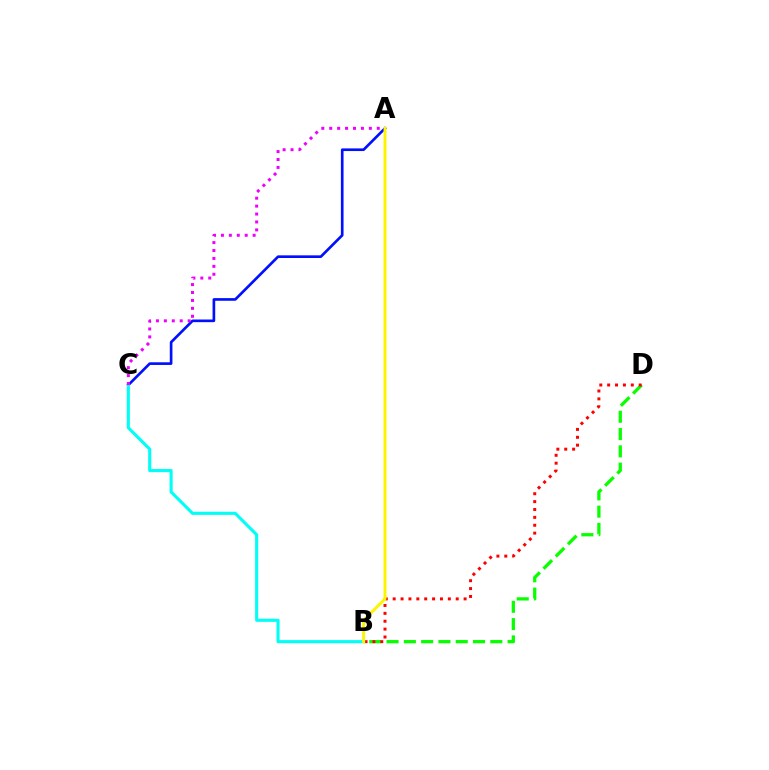{('A', 'C'): [{'color': '#0010ff', 'line_style': 'solid', 'thickness': 1.92}, {'color': '#ee00ff', 'line_style': 'dotted', 'thickness': 2.15}], ('B', 'D'): [{'color': '#08ff00', 'line_style': 'dashed', 'thickness': 2.35}, {'color': '#ff0000', 'line_style': 'dotted', 'thickness': 2.14}], ('B', 'C'): [{'color': '#00fff6', 'line_style': 'solid', 'thickness': 2.24}], ('A', 'B'): [{'color': '#fcf500', 'line_style': 'solid', 'thickness': 2.12}]}